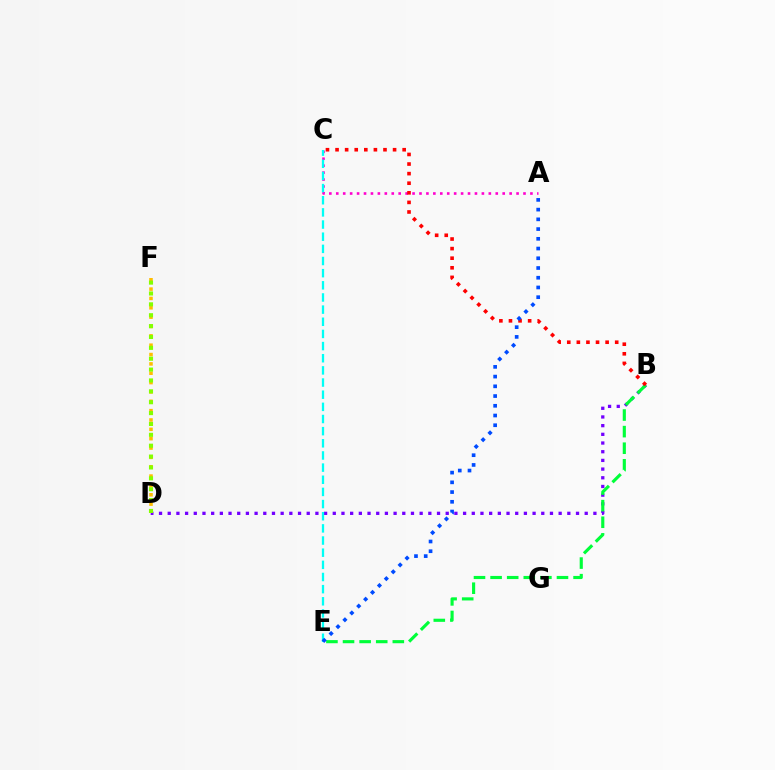{('A', 'C'): [{'color': '#ff00cf', 'line_style': 'dotted', 'thickness': 1.88}], ('B', 'D'): [{'color': '#7200ff', 'line_style': 'dotted', 'thickness': 2.36}], ('D', 'F'): [{'color': '#ffbd00', 'line_style': 'dotted', 'thickness': 2.54}, {'color': '#84ff00', 'line_style': 'dotted', 'thickness': 2.95}], ('C', 'E'): [{'color': '#00fff6', 'line_style': 'dashed', 'thickness': 1.65}], ('B', 'E'): [{'color': '#00ff39', 'line_style': 'dashed', 'thickness': 2.25}], ('B', 'C'): [{'color': '#ff0000', 'line_style': 'dotted', 'thickness': 2.61}], ('A', 'E'): [{'color': '#004bff', 'line_style': 'dotted', 'thickness': 2.64}]}